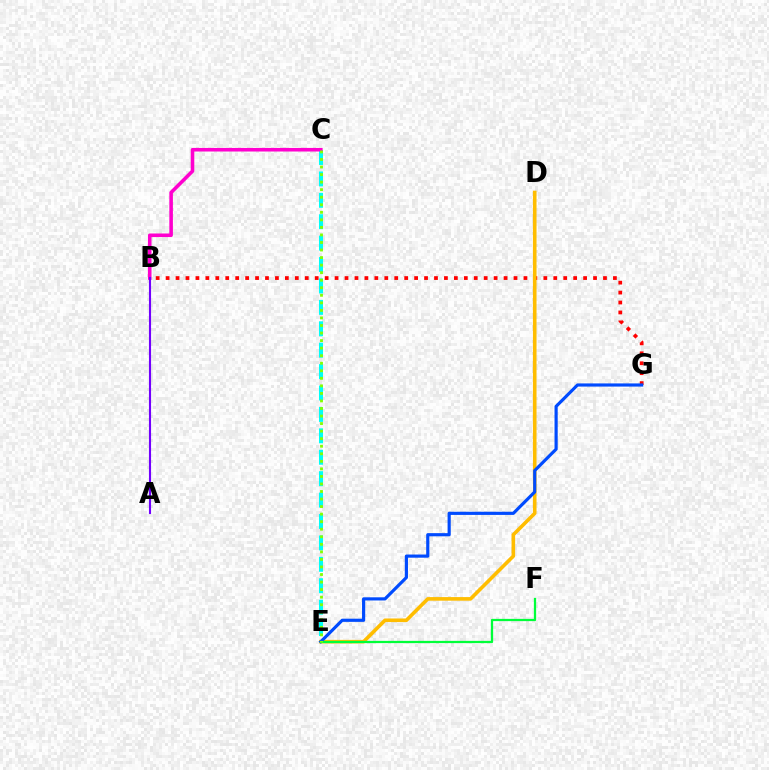{('C', 'E'): [{'color': '#00fff6', 'line_style': 'dashed', 'thickness': 2.91}, {'color': '#84ff00', 'line_style': 'dotted', 'thickness': 2.05}], ('B', 'G'): [{'color': '#ff0000', 'line_style': 'dotted', 'thickness': 2.7}], ('B', 'C'): [{'color': '#ff00cf', 'line_style': 'solid', 'thickness': 2.58}], ('D', 'E'): [{'color': '#ffbd00', 'line_style': 'solid', 'thickness': 2.59}], ('E', 'G'): [{'color': '#004bff', 'line_style': 'solid', 'thickness': 2.28}], ('E', 'F'): [{'color': '#00ff39', 'line_style': 'solid', 'thickness': 1.63}], ('A', 'B'): [{'color': '#7200ff', 'line_style': 'solid', 'thickness': 1.52}]}